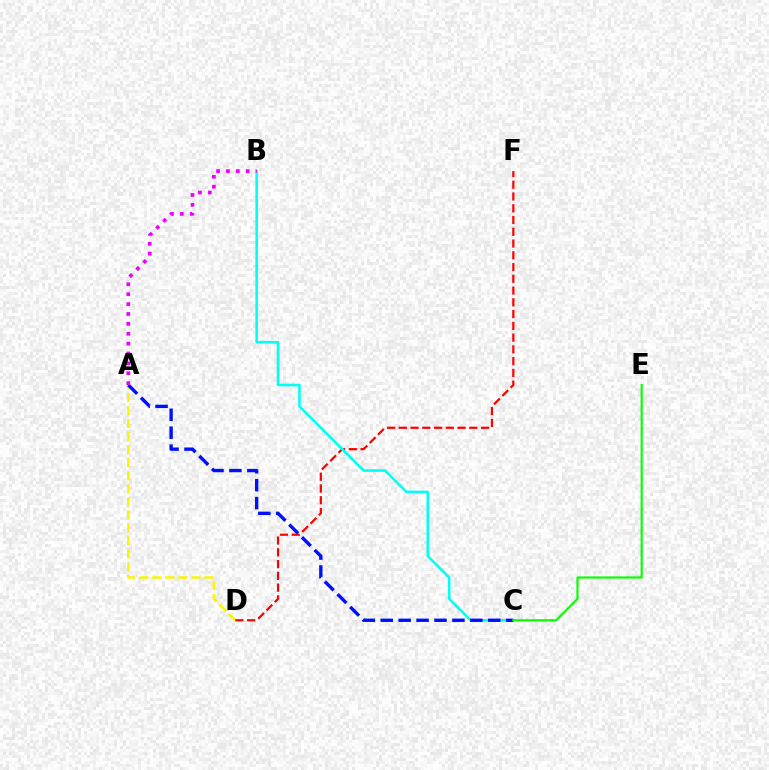{('A', 'D'): [{'color': '#fcf500', 'line_style': 'dashed', 'thickness': 1.77}], ('D', 'F'): [{'color': '#ff0000', 'line_style': 'dashed', 'thickness': 1.6}], ('B', 'C'): [{'color': '#00fff6', 'line_style': 'solid', 'thickness': 1.85}], ('A', 'C'): [{'color': '#0010ff', 'line_style': 'dashed', 'thickness': 2.43}], ('A', 'B'): [{'color': '#ee00ff', 'line_style': 'dotted', 'thickness': 2.68}], ('C', 'E'): [{'color': '#08ff00', 'line_style': 'solid', 'thickness': 1.55}]}